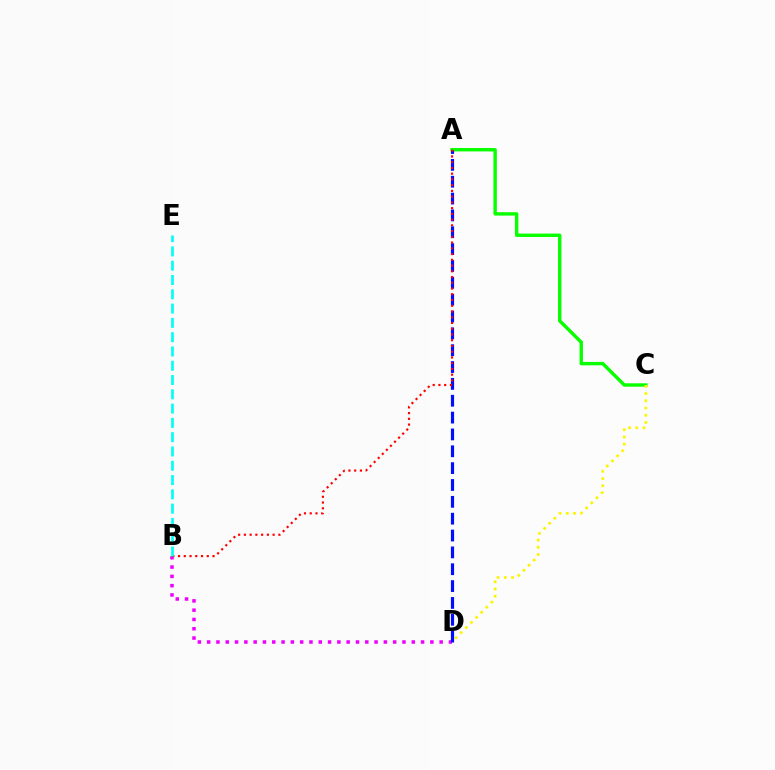{('A', 'C'): [{'color': '#08ff00', 'line_style': 'solid', 'thickness': 2.45}], ('B', 'D'): [{'color': '#ee00ff', 'line_style': 'dotted', 'thickness': 2.53}], ('C', 'D'): [{'color': '#fcf500', 'line_style': 'dotted', 'thickness': 1.96}], ('A', 'D'): [{'color': '#0010ff', 'line_style': 'dashed', 'thickness': 2.29}], ('A', 'B'): [{'color': '#ff0000', 'line_style': 'dotted', 'thickness': 1.56}], ('B', 'E'): [{'color': '#00fff6', 'line_style': 'dashed', 'thickness': 1.94}]}